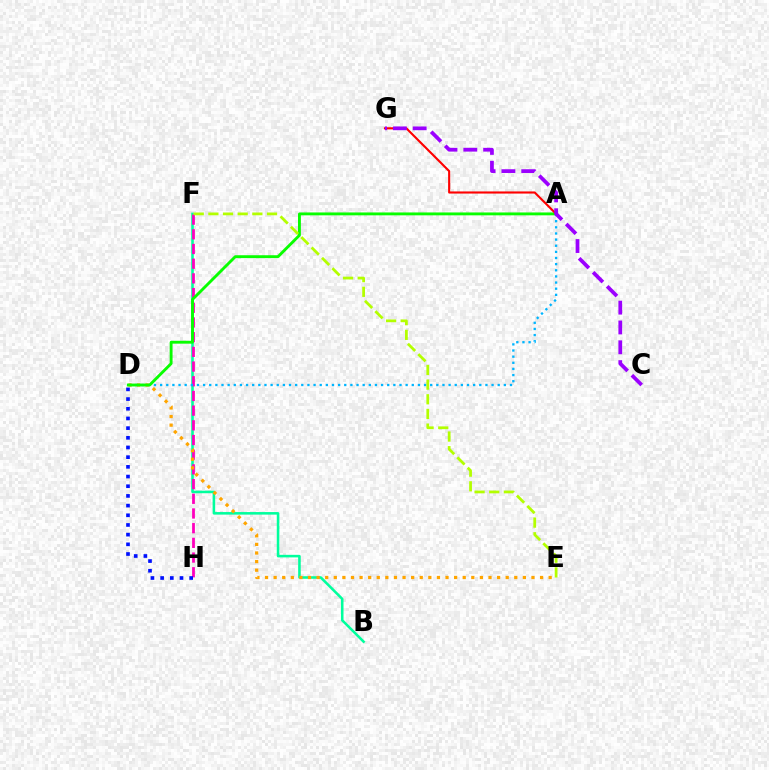{('B', 'F'): [{'color': '#00ff9d', 'line_style': 'solid', 'thickness': 1.84}], ('F', 'H'): [{'color': '#ff00bd', 'line_style': 'dashed', 'thickness': 2.0}], ('A', 'D'): [{'color': '#00b5ff', 'line_style': 'dotted', 'thickness': 1.67}, {'color': '#08ff00', 'line_style': 'solid', 'thickness': 2.07}], ('D', 'E'): [{'color': '#ffa500', 'line_style': 'dotted', 'thickness': 2.34}], ('D', 'H'): [{'color': '#0010ff', 'line_style': 'dotted', 'thickness': 2.63}], ('A', 'G'): [{'color': '#ff0000', 'line_style': 'solid', 'thickness': 1.52}], ('E', 'F'): [{'color': '#b3ff00', 'line_style': 'dashed', 'thickness': 1.99}], ('C', 'G'): [{'color': '#9b00ff', 'line_style': 'dashed', 'thickness': 2.69}]}